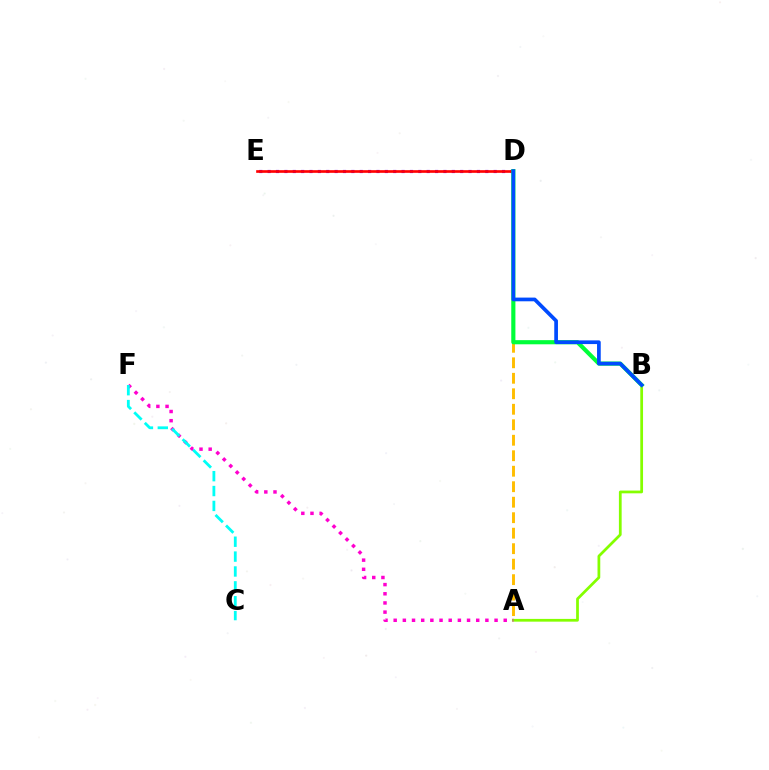{('D', 'E'): [{'color': '#7200ff', 'line_style': 'dotted', 'thickness': 2.27}, {'color': '#ff0000', 'line_style': 'solid', 'thickness': 1.91}], ('A', 'D'): [{'color': '#ffbd00', 'line_style': 'dashed', 'thickness': 2.1}], ('B', 'D'): [{'color': '#00ff39', 'line_style': 'solid', 'thickness': 2.98}, {'color': '#004bff', 'line_style': 'solid', 'thickness': 2.66}], ('A', 'B'): [{'color': '#84ff00', 'line_style': 'solid', 'thickness': 1.98}], ('A', 'F'): [{'color': '#ff00cf', 'line_style': 'dotted', 'thickness': 2.49}], ('C', 'F'): [{'color': '#00fff6', 'line_style': 'dashed', 'thickness': 2.02}]}